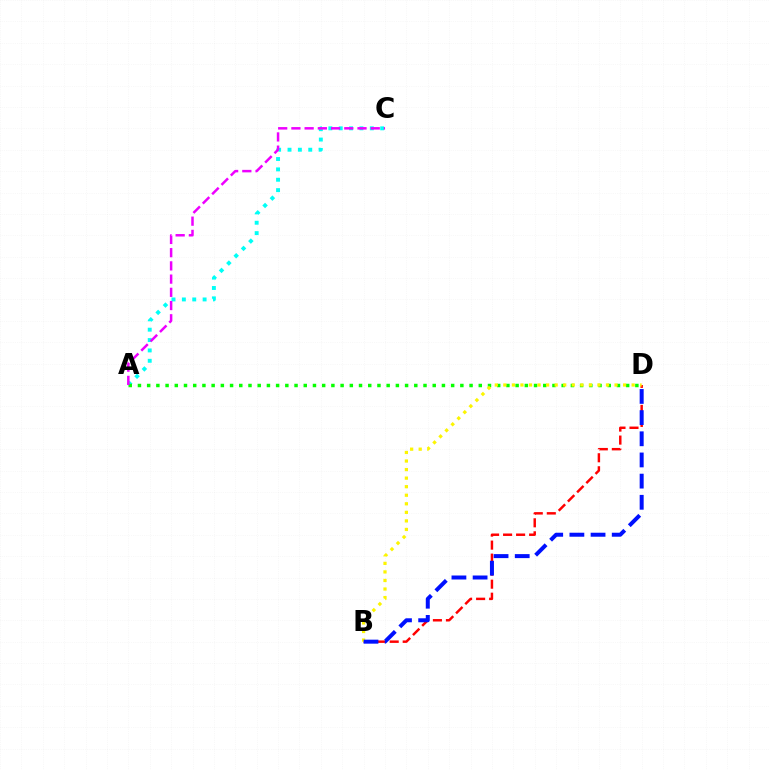{('A', 'C'): [{'color': '#00fff6', 'line_style': 'dotted', 'thickness': 2.82}, {'color': '#ee00ff', 'line_style': 'dashed', 'thickness': 1.8}], ('B', 'D'): [{'color': '#ff0000', 'line_style': 'dashed', 'thickness': 1.77}, {'color': '#fcf500', 'line_style': 'dotted', 'thickness': 2.32}, {'color': '#0010ff', 'line_style': 'dashed', 'thickness': 2.88}], ('A', 'D'): [{'color': '#08ff00', 'line_style': 'dotted', 'thickness': 2.5}]}